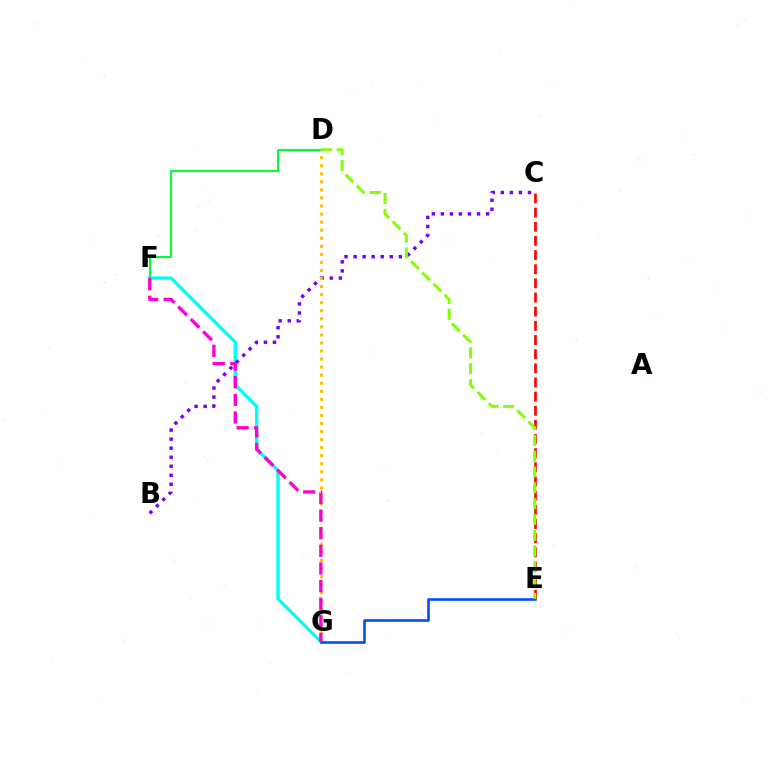{('F', 'G'): [{'color': '#00fff6', 'line_style': 'solid', 'thickness': 2.45}, {'color': '#ff00cf', 'line_style': 'dashed', 'thickness': 2.39}], ('B', 'C'): [{'color': '#7200ff', 'line_style': 'dotted', 'thickness': 2.46}], ('D', 'G'): [{'color': '#ffbd00', 'line_style': 'dotted', 'thickness': 2.19}], ('E', 'G'): [{'color': '#004bff', 'line_style': 'solid', 'thickness': 1.86}], ('D', 'F'): [{'color': '#00ff39', 'line_style': 'solid', 'thickness': 1.51}], ('C', 'E'): [{'color': '#ff0000', 'line_style': 'dashed', 'thickness': 1.92}], ('D', 'E'): [{'color': '#84ff00', 'line_style': 'dashed', 'thickness': 2.15}]}